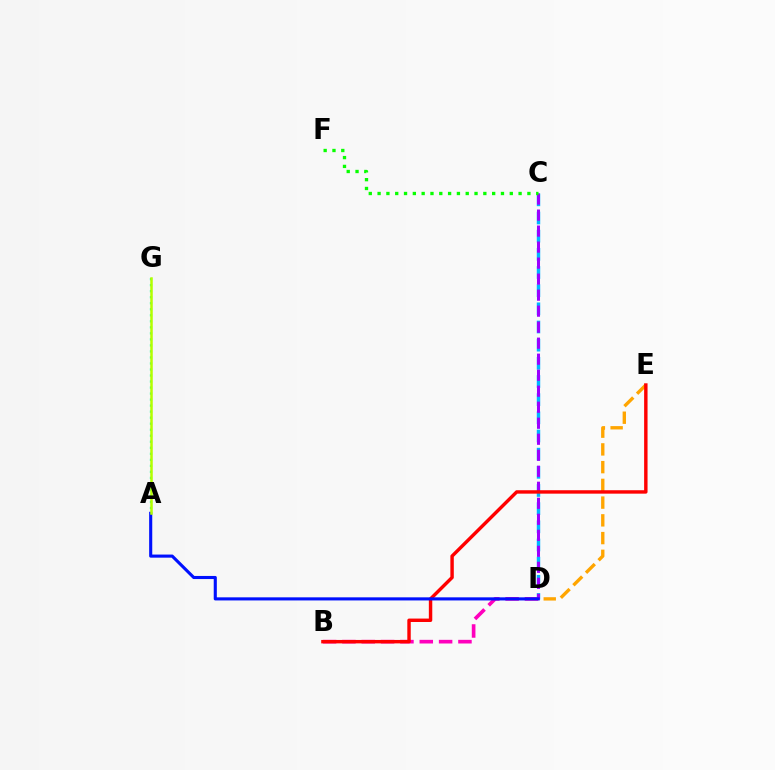{('D', 'E'): [{'color': '#ffa500', 'line_style': 'dashed', 'thickness': 2.41}], ('B', 'D'): [{'color': '#ff00bd', 'line_style': 'dashed', 'thickness': 2.63}], ('C', 'D'): [{'color': '#00b5ff', 'line_style': 'dashed', 'thickness': 2.47}, {'color': '#9b00ff', 'line_style': 'dashed', 'thickness': 2.18}], ('A', 'G'): [{'color': '#00ff9d', 'line_style': 'dotted', 'thickness': 1.64}, {'color': '#b3ff00', 'line_style': 'solid', 'thickness': 1.8}], ('B', 'E'): [{'color': '#ff0000', 'line_style': 'solid', 'thickness': 2.47}], ('C', 'F'): [{'color': '#08ff00', 'line_style': 'dotted', 'thickness': 2.39}], ('A', 'D'): [{'color': '#0010ff', 'line_style': 'solid', 'thickness': 2.23}]}